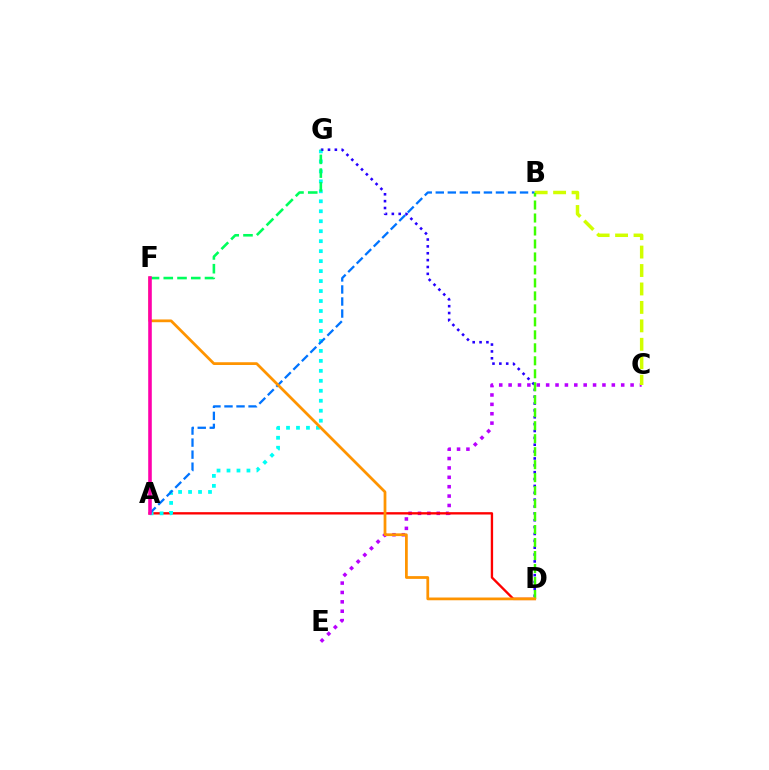{('C', 'E'): [{'color': '#b900ff', 'line_style': 'dotted', 'thickness': 2.55}], ('A', 'D'): [{'color': '#ff0000', 'line_style': 'solid', 'thickness': 1.69}], ('A', 'G'): [{'color': '#00fff6', 'line_style': 'dotted', 'thickness': 2.71}], ('A', 'B'): [{'color': '#0074ff', 'line_style': 'dashed', 'thickness': 1.63}], ('B', 'C'): [{'color': '#d1ff00', 'line_style': 'dashed', 'thickness': 2.51}], ('D', 'G'): [{'color': '#2500ff', 'line_style': 'dotted', 'thickness': 1.86}], ('B', 'D'): [{'color': '#3dff00', 'line_style': 'dashed', 'thickness': 1.76}], ('F', 'G'): [{'color': '#00ff5c', 'line_style': 'dashed', 'thickness': 1.87}], ('D', 'F'): [{'color': '#ff9400', 'line_style': 'solid', 'thickness': 1.98}], ('A', 'F'): [{'color': '#ff00ac', 'line_style': 'solid', 'thickness': 2.58}]}